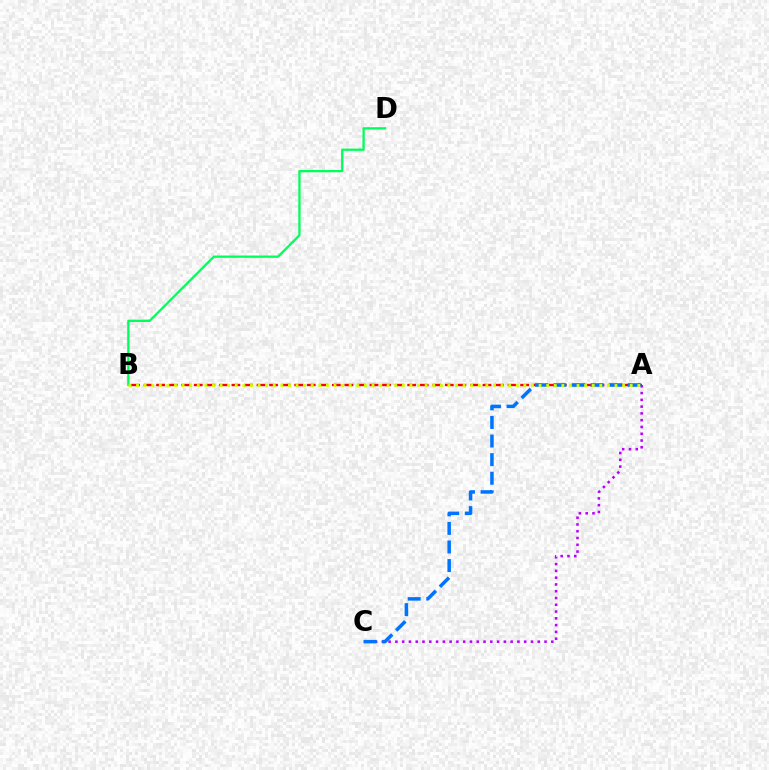{('A', 'B'): [{'color': '#ff0000', 'line_style': 'dashed', 'thickness': 1.71}, {'color': '#d1ff00', 'line_style': 'dotted', 'thickness': 2.06}], ('B', 'D'): [{'color': '#00ff5c', 'line_style': 'solid', 'thickness': 1.65}], ('A', 'C'): [{'color': '#b900ff', 'line_style': 'dotted', 'thickness': 1.84}, {'color': '#0074ff', 'line_style': 'dashed', 'thickness': 2.53}]}